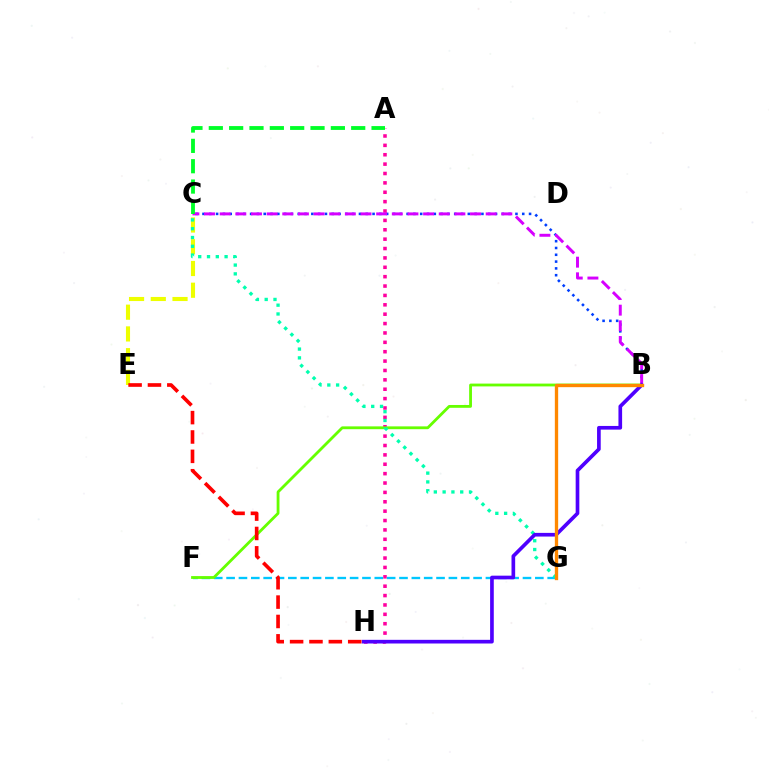{('B', 'C'): [{'color': '#003fff', 'line_style': 'dotted', 'thickness': 1.85}, {'color': '#d600ff', 'line_style': 'dashed', 'thickness': 2.13}], ('A', 'H'): [{'color': '#ff00a0', 'line_style': 'dotted', 'thickness': 2.55}], ('F', 'G'): [{'color': '#00c7ff', 'line_style': 'dashed', 'thickness': 1.68}], ('B', 'F'): [{'color': '#66ff00', 'line_style': 'solid', 'thickness': 2.03}], ('C', 'E'): [{'color': '#eeff00', 'line_style': 'dashed', 'thickness': 2.95}], ('C', 'G'): [{'color': '#00ffaf', 'line_style': 'dotted', 'thickness': 2.39}], ('B', 'H'): [{'color': '#4f00ff', 'line_style': 'solid', 'thickness': 2.64}], ('A', 'C'): [{'color': '#00ff27', 'line_style': 'dashed', 'thickness': 2.76}], ('E', 'H'): [{'color': '#ff0000', 'line_style': 'dashed', 'thickness': 2.63}], ('B', 'G'): [{'color': '#ff8800', 'line_style': 'solid', 'thickness': 2.4}]}